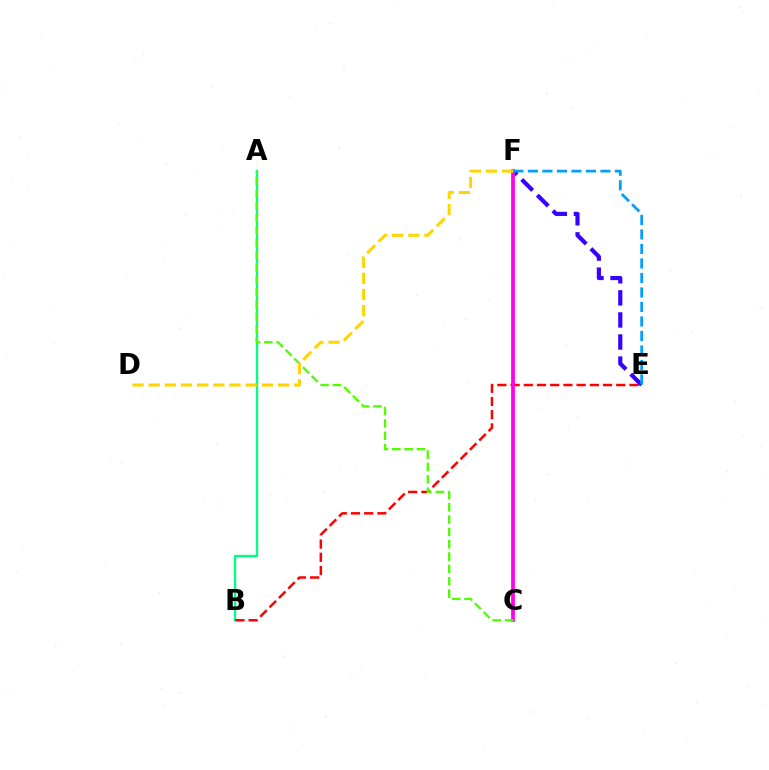{('A', 'B'): [{'color': '#00ff86', 'line_style': 'solid', 'thickness': 1.71}], ('B', 'E'): [{'color': '#ff0000', 'line_style': 'dashed', 'thickness': 1.79}], ('E', 'F'): [{'color': '#3700ff', 'line_style': 'dashed', 'thickness': 3.0}, {'color': '#009eff', 'line_style': 'dashed', 'thickness': 1.97}], ('C', 'F'): [{'color': '#ff00ed', 'line_style': 'solid', 'thickness': 2.7}], ('A', 'C'): [{'color': '#4fff00', 'line_style': 'dashed', 'thickness': 1.68}], ('D', 'F'): [{'color': '#ffd500', 'line_style': 'dashed', 'thickness': 2.2}]}